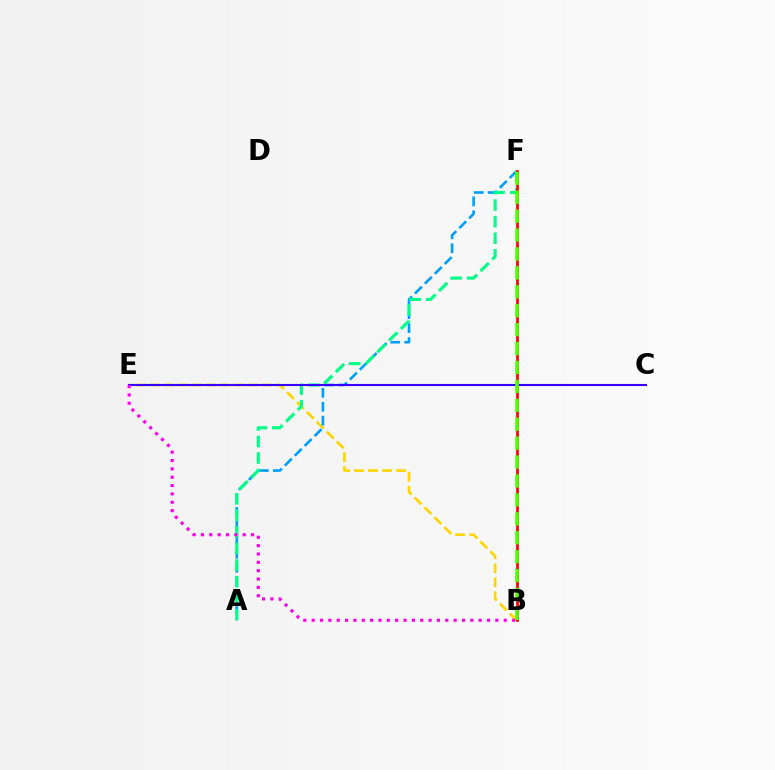{('B', 'E'): [{'color': '#ffd500', 'line_style': 'dashed', 'thickness': 1.9}, {'color': '#ff00ed', 'line_style': 'dotted', 'thickness': 2.27}], ('A', 'F'): [{'color': '#009eff', 'line_style': 'dashed', 'thickness': 1.9}, {'color': '#00ff86', 'line_style': 'dashed', 'thickness': 2.25}], ('B', 'F'): [{'color': '#ff0000', 'line_style': 'solid', 'thickness': 1.95}, {'color': '#4fff00', 'line_style': 'dashed', 'thickness': 2.57}], ('C', 'E'): [{'color': '#3700ff', 'line_style': 'solid', 'thickness': 1.5}]}